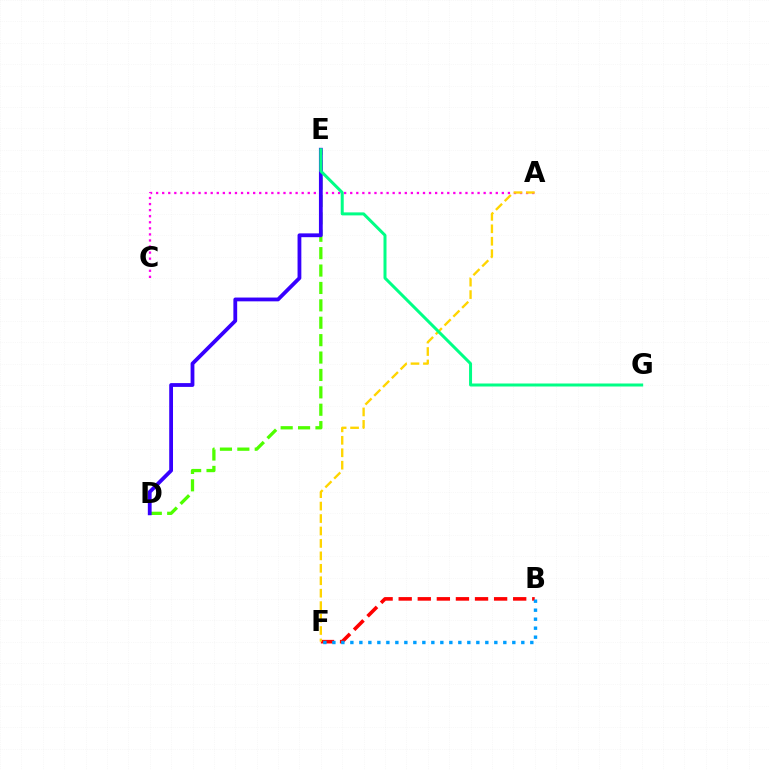{('A', 'C'): [{'color': '#ff00ed', 'line_style': 'dotted', 'thickness': 1.65}], ('D', 'E'): [{'color': '#4fff00', 'line_style': 'dashed', 'thickness': 2.36}, {'color': '#3700ff', 'line_style': 'solid', 'thickness': 2.73}], ('B', 'F'): [{'color': '#ff0000', 'line_style': 'dashed', 'thickness': 2.59}, {'color': '#009eff', 'line_style': 'dotted', 'thickness': 2.44}], ('A', 'F'): [{'color': '#ffd500', 'line_style': 'dashed', 'thickness': 1.69}], ('E', 'G'): [{'color': '#00ff86', 'line_style': 'solid', 'thickness': 2.16}]}